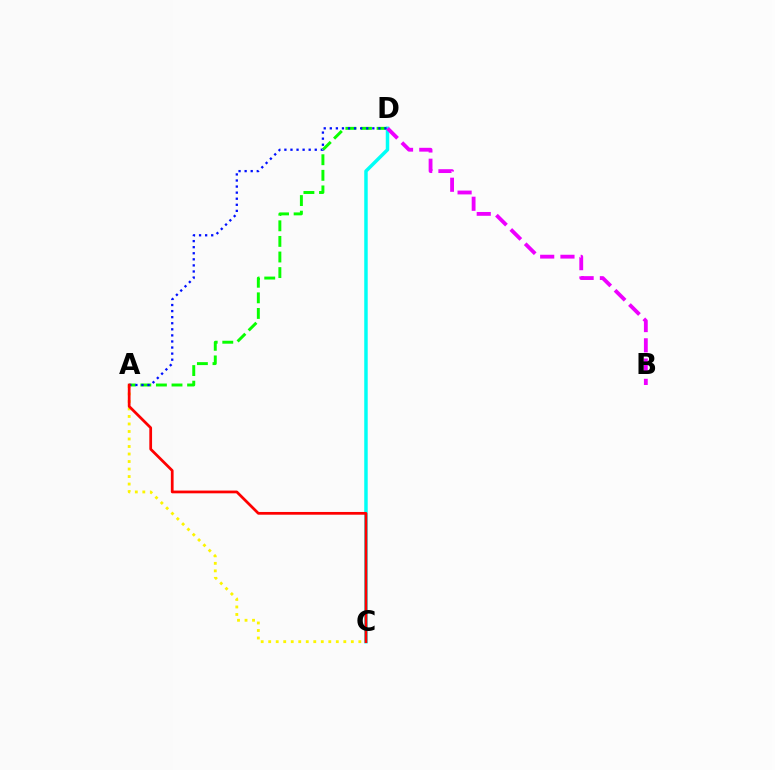{('A', 'D'): [{'color': '#08ff00', 'line_style': 'dashed', 'thickness': 2.12}, {'color': '#0010ff', 'line_style': 'dotted', 'thickness': 1.65}], ('C', 'D'): [{'color': '#00fff6', 'line_style': 'solid', 'thickness': 2.5}], ('A', 'C'): [{'color': '#fcf500', 'line_style': 'dotted', 'thickness': 2.04}, {'color': '#ff0000', 'line_style': 'solid', 'thickness': 1.97}], ('B', 'D'): [{'color': '#ee00ff', 'line_style': 'dashed', 'thickness': 2.75}]}